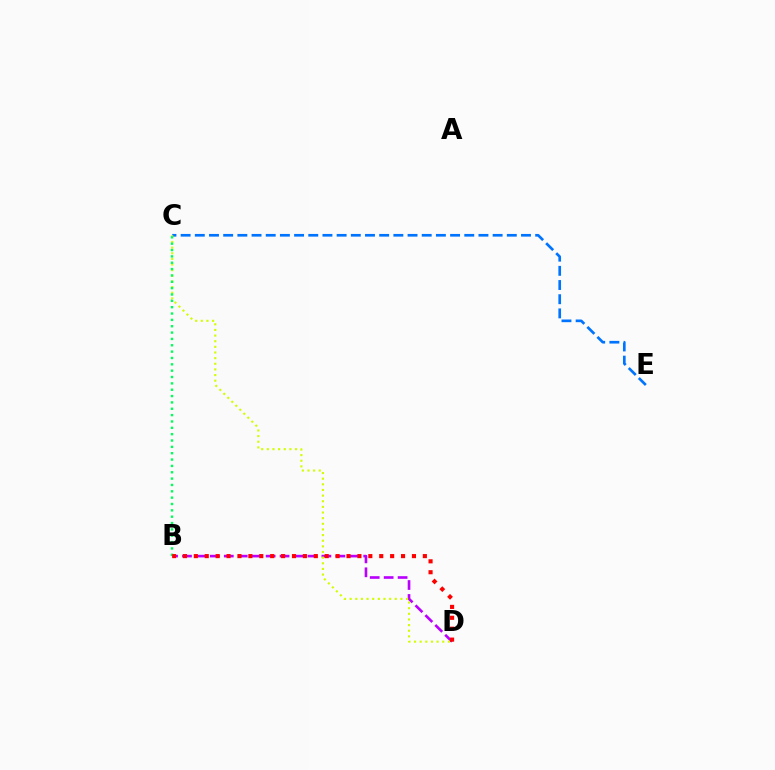{('B', 'D'): [{'color': '#b900ff', 'line_style': 'dashed', 'thickness': 1.89}, {'color': '#ff0000', 'line_style': 'dotted', 'thickness': 2.96}], ('C', 'E'): [{'color': '#0074ff', 'line_style': 'dashed', 'thickness': 1.93}], ('C', 'D'): [{'color': '#d1ff00', 'line_style': 'dotted', 'thickness': 1.53}], ('B', 'C'): [{'color': '#00ff5c', 'line_style': 'dotted', 'thickness': 1.73}]}